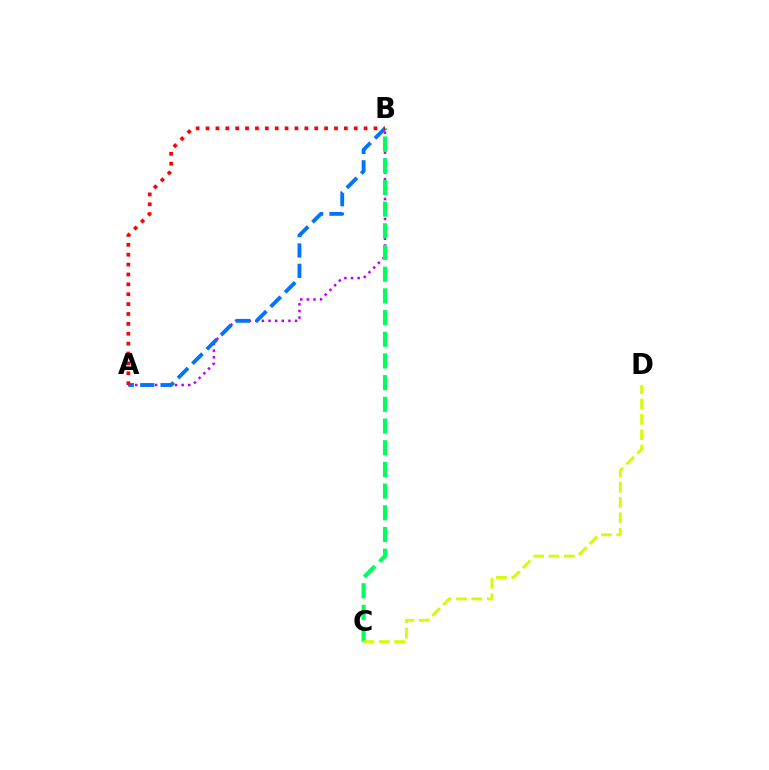{('A', 'B'): [{'color': '#b900ff', 'line_style': 'dotted', 'thickness': 1.8}, {'color': '#0074ff', 'line_style': 'dashed', 'thickness': 2.77}, {'color': '#ff0000', 'line_style': 'dotted', 'thickness': 2.68}], ('B', 'C'): [{'color': '#00ff5c', 'line_style': 'dashed', 'thickness': 2.95}], ('C', 'D'): [{'color': '#d1ff00', 'line_style': 'dashed', 'thickness': 2.08}]}